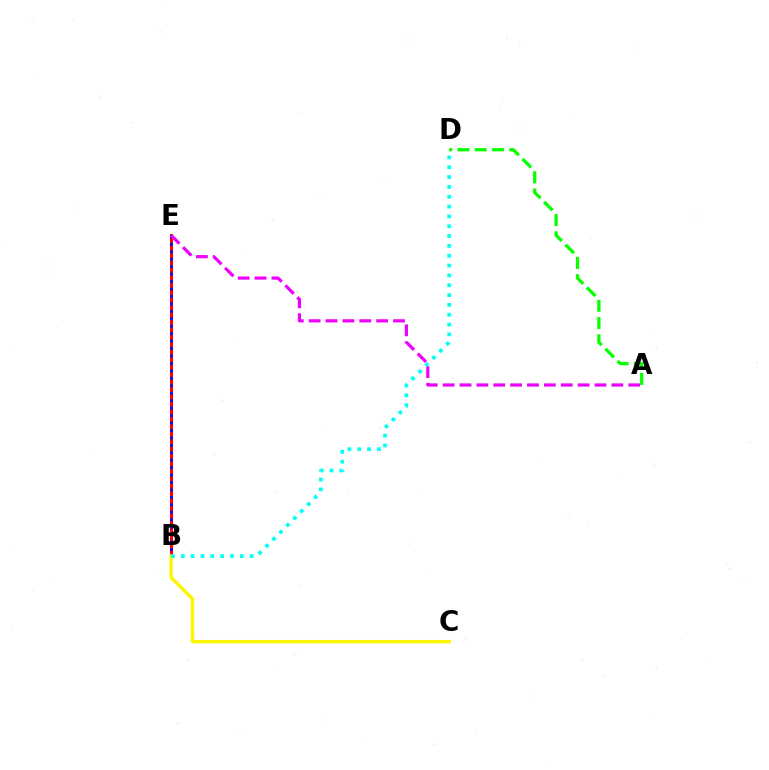{('B', 'E'): [{'color': '#ff0000', 'line_style': 'solid', 'thickness': 2.2}, {'color': '#0010ff', 'line_style': 'dotted', 'thickness': 2.02}], ('B', 'C'): [{'color': '#fcf500', 'line_style': 'solid', 'thickness': 2.45}], ('A', 'E'): [{'color': '#ee00ff', 'line_style': 'dashed', 'thickness': 2.29}], ('A', 'D'): [{'color': '#08ff00', 'line_style': 'dashed', 'thickness': 2.34}], ('B', 'D'): [{'color': '#00fff6', 'line_style': 'dotted', 'thickness': 2.67}]}